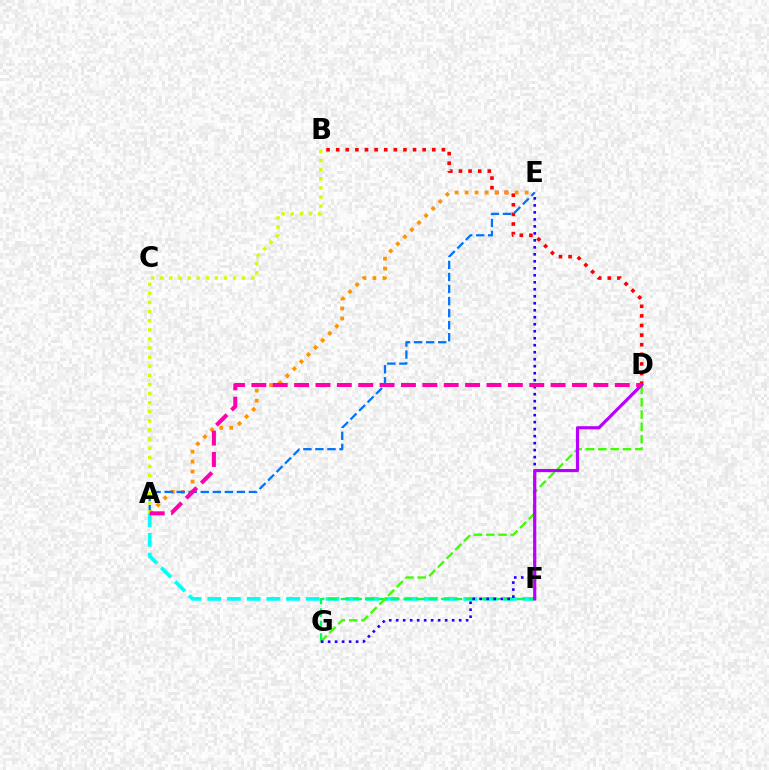{('A', 'F'): [{'color': '#00fff6', 'line_style': 'dashed', 'thickness': 2.68}], ('B', 'D'): [{'color': '#ff0000', 'line_style': 'dotted', 'thickness': 2.61}], ('A', 'E'): [{'color': '#ff9400', 'line_style': 'dotted', 'thickness': 2.72}, {'color': '#0074ff', 'line_style': 'dashed', 'thickness': 1.64}], ('F', 'G'): [{'color': '#00ff5c', 'line_style': 'dashed', 'thickness': 1.7}], ('D', 'G'): [{'color': '#3dff00', 'line_style': 'dashed', 'thickness': 1.67}], ('E', 'G'): [{'color': '#2500ff', 'line_style': 'dotted', 'thickness': 1.9}], ('D', 'F'): [{'color': '#b900ff', 'line_style': 'solid', 'thickness': 2.29}], ('A', 'B'): [{'color': '#d1ff00', 'line_style': 'dotted', 'thickness': 2.47}], ('A', 'D'): [{'color': '#ff00ac', 'line_style': 'dashed', 'thickness': 2.9}]}